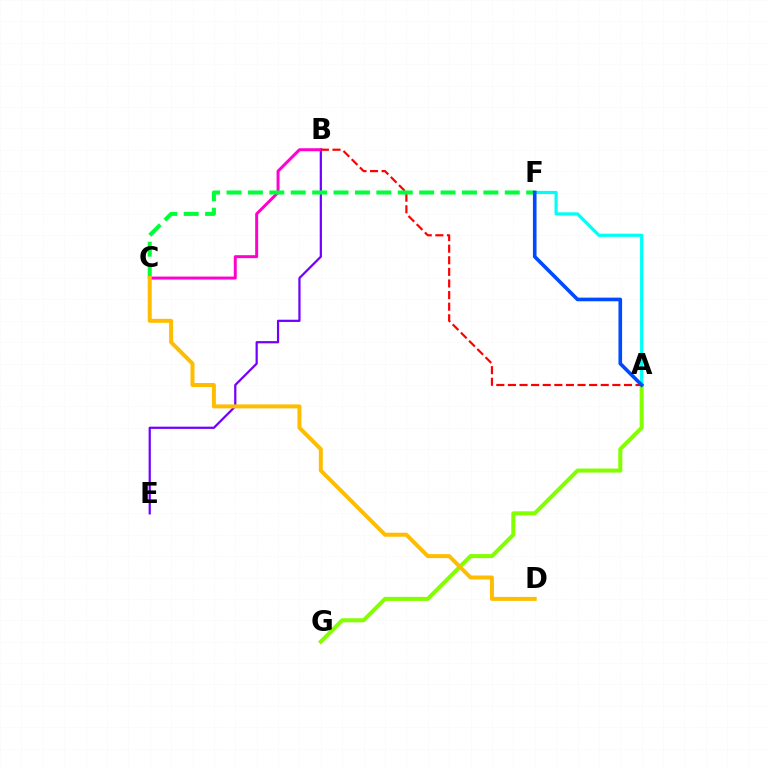{('A', 'F'): [{'color': '#00fff6', 'line_style': 'solid', 'thickness': 2.3}, {'color': '#004bff', 'line_style': 'solid', 'thickness': 2.61}], ('B', 'E'): [{'color': '#7200ff', 'line_style': 'solid', 'thickness': 1.6}], ('A', 'G'): [{'color': '#84ff00', 'line_style': 'solid', 'thickness': 2.91}], ('B', 'C'): [{'color': '#ff00cf', 'line_style': 'solid', 'thickness': 2.14}], ('A', 'B'): [{'color': '#ff0000', 'line_style': 'dashed', 'thickness': 1.58}], ('C', 'F'): [{'color': '#00ff39', 'line_style': 'dashed', 'thickness': 2.91}], ('C', 'D'): [{'color': '#ffbd00', 'line_style': 'solid', 'thickness': 2.87}]}